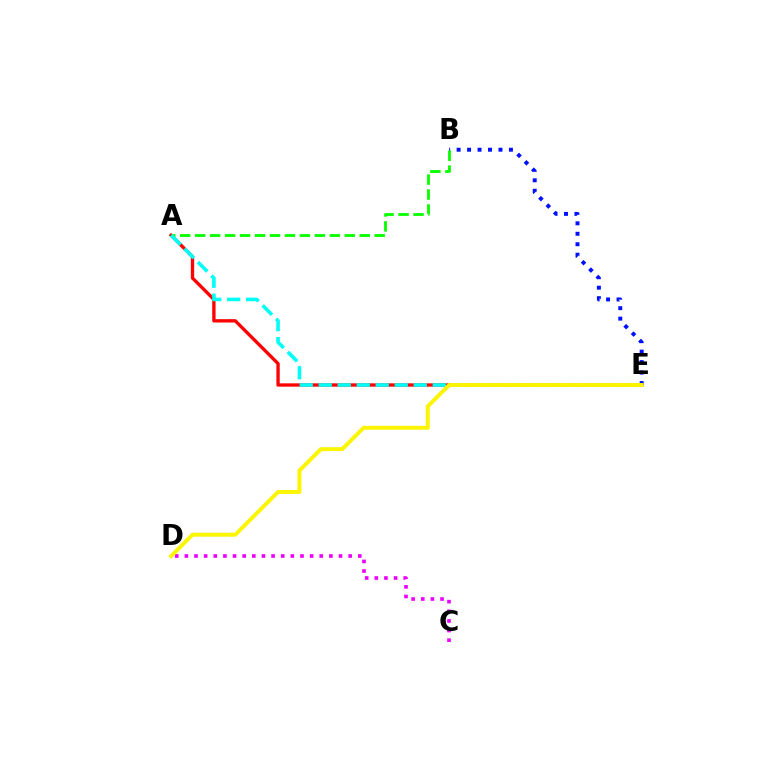{('A', 'E'): [{'color': '#ff0000', 'line_style': 'solid', 'thickness': 2.4}, {'color': '#00fff6', 'line_style': 'dashed', 'thickness': 2.58}], ('B', 'E'): [{'color': '#0010ff', 'line_style': 'dotted', 'thickness': 2.84}], ('A', 'B'): [{'color': '#08ff00', 'line_style': 'dashed', 'thickness': 2.03}], ('C', 'D'): [{'color': '#ee00ff', 'line_style': 'dotted', 'thickness': 2.62}], ('D', 'E'): [{'color': '#fcf500', 'line_style': 'solid', 'thickness': 2.82}]}